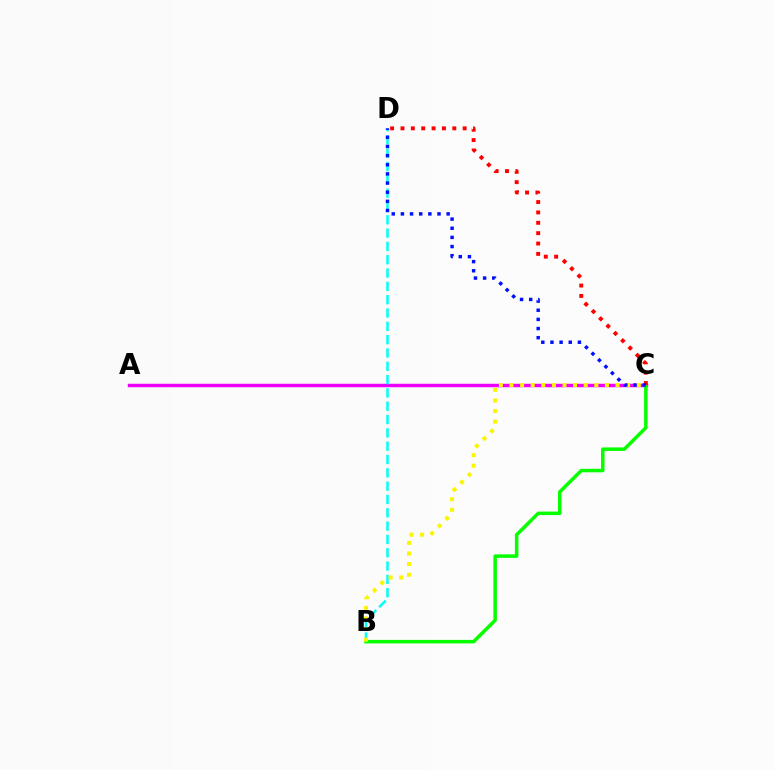{('A', 'C'): [{'color': '#ee00ff', 'line_style': 'solid', 'thickness': 2.49}], ('B', 'C'): [{'color': '#08ff00', 'line_style': 'solid', 'thickness': 2.52}, {'color': '#fcf500', 'line_style': 'dotted', 'thickness': 2.88}], ('B', 'D'): [{'color': '#00fff6', 'line_style': 'dashed', 'thickness': 1.81}], ('C', 'D'): [{'color': '#ff0000', 'line_style': 'dotted', 'thickness': 2.82}, {'color': '#0010ff', 'line_style': 'dotted', 'thickness': 2.49}]}